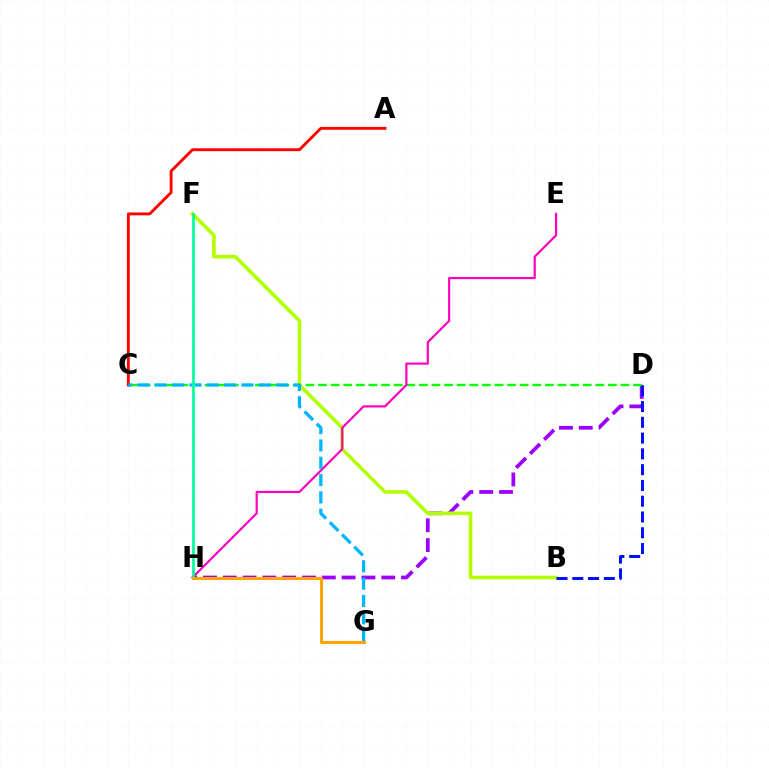{('D', 'H'): [{'color': '#9b00ff', 'line_style': 'dashed', 'thickness': 2.69}], ('C', 'D'): [{'color': '#08ff00', 'line_style': 'dashed', 'thickness': 1.71}], ('A', 'C'): [{'color': '#ff0000', 'line_style': 'solid', 'thickness': 2.06}], ('B', 'F'): [{'color': '#b3ff00', 'line_style': 'solid', 'thickness': 2.59}], ('E', 'H'): [{'color': '#ff00bd', 'line_style': 'solid', 'thickness': 1.57}], ('B', 'D'): [{'color': '#0010ff', 'line_style': 'dashed', 'thickness': 2.14}], ('C', 'G'): [{'color': '#00b5ff', 'line_style': 'dashed', 'thickness': 2.35}], ('F', 'H'): [{'color': '#00ff9d', 'line_style': 'solid', 'thickness': 1.96}], ('G', 'H'): [{'color': '#ffa500', 'line_style': 'solid', 'thickness': 2.21}]}